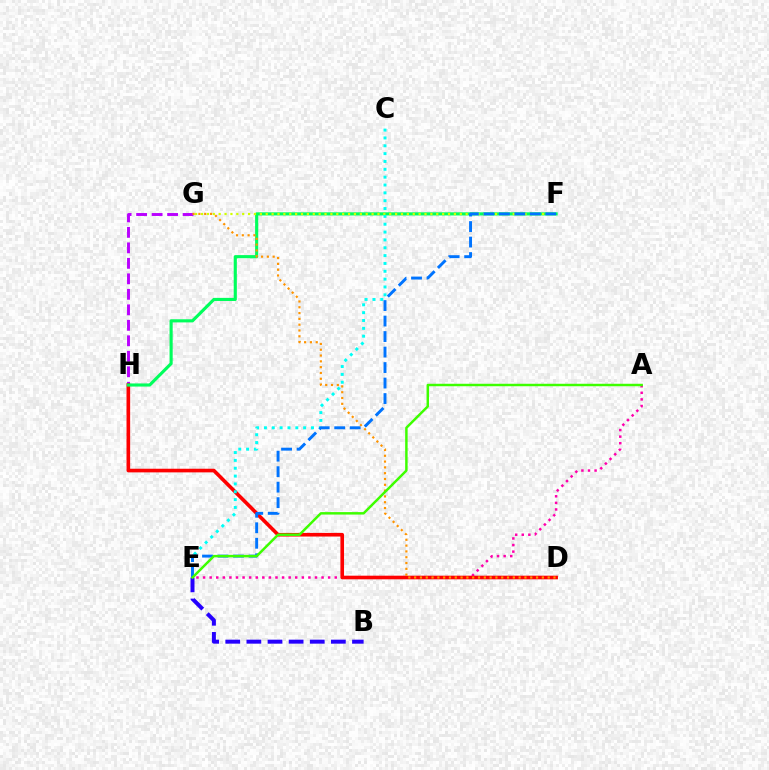{('B', 'E'): [{'color': '#2500ff', 'line_style': 'dashed', 'thickness': 2.87}], ('A', 'E'): [{'color': '#ff00ac', 'line_style': 'dotted', 'thickness': 1.79}, {'color': '#3dff00', 'line_style': 'solid', 'thickness': 1.77}], ('G', 'H'): [{'color': '#b900ff', 'line_style': 'dashed', 'thickness': 2.1}], ('D', 'H'): [{'color': '#ff0000', 'line_style': 'solid', 'thickness': 2.61}], ('F', 'H'): [{'color': '#00ff5c', 'line_style': 'solid', 'thickness': 2.25}], ('F', 'G'): [{'color': '#d1ff00', 'line_style': 'dotted', 'thickness': 1.6}], ('D', 'G'): [{'color': '#ff9400', 'line_style': 'dotted', 'thickness': 1.58}], ('C', 'E'): [{'color': '#00fff6', 'line_style': 'dotted', 'thickness': 2.13}], ('E', 'F'): [{'color': '#0074ff', 'line_style': 'dashed', 'thickness': 2.11}]}